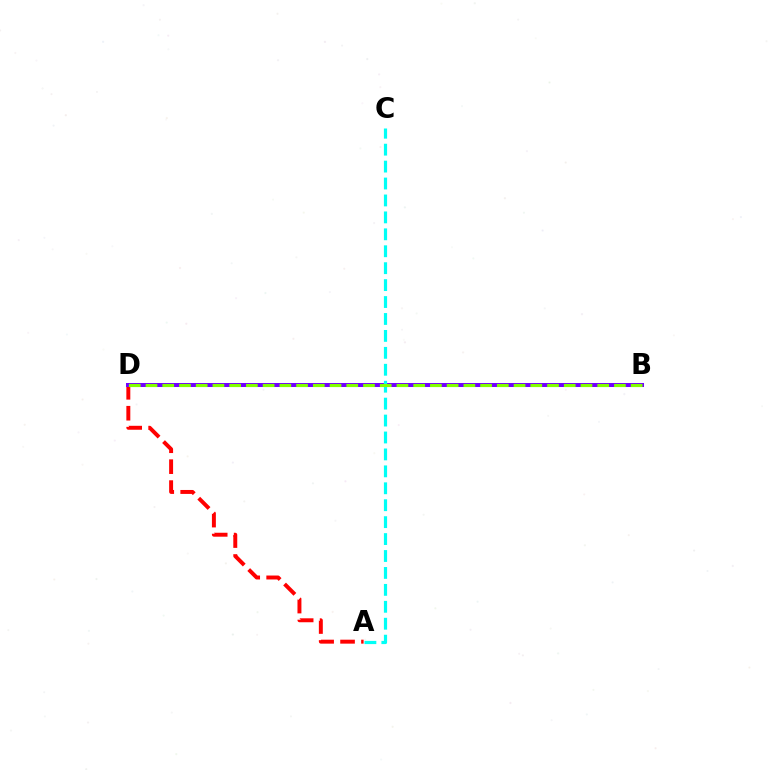{('A', 'D'): [{'color': '#ff0000', 'line_style': 'dashed', 'thickness': 2.84}], ('B', 'D'): [{'color': '#7200ff', 'line_style': 'solid', 'thickness': 2.89}, {'color': '#84ff00', 'line_style': 'dashed', 'thickness': 2.27}], ('A', 'C'): [{'color': '#00fff6', 'line_style': 'dashed', 'thickness': 2.3}]}